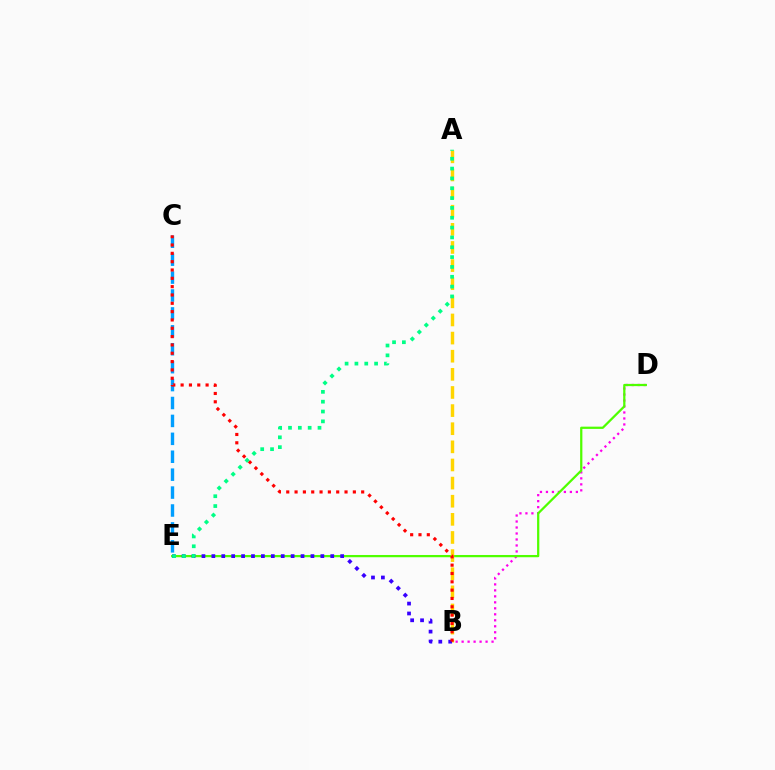{('C', 'E'): [{'color': '#009eff', 'line_style': 'dashed', 'thickness': 2.43}], ('B', 'D'): [{'color': '#ff00ed', 'line_style': 'dotted', 'thickness': 1.63}], ('D', 'E'): [{'color': '#4fff00', 'line_style': 'solid', 'thickness': 1.62}], ('A', 'B'): [{'color': '#ffd500', 'line_style': 'dashed', 'thickness': 2.46}], ('B', 'E'): [{'color': '#3700ff', 'line_style': 'dotted', 'thickness': 2.69}], ('B', 'C'): [{'color': '#ff0000', 'line_style': 'dotted', 'thickness': 2.26}], ('A', 'E'): [{'color': '#00ff86', 'line_style': 'dotted', 'thickness': 2.67}]}